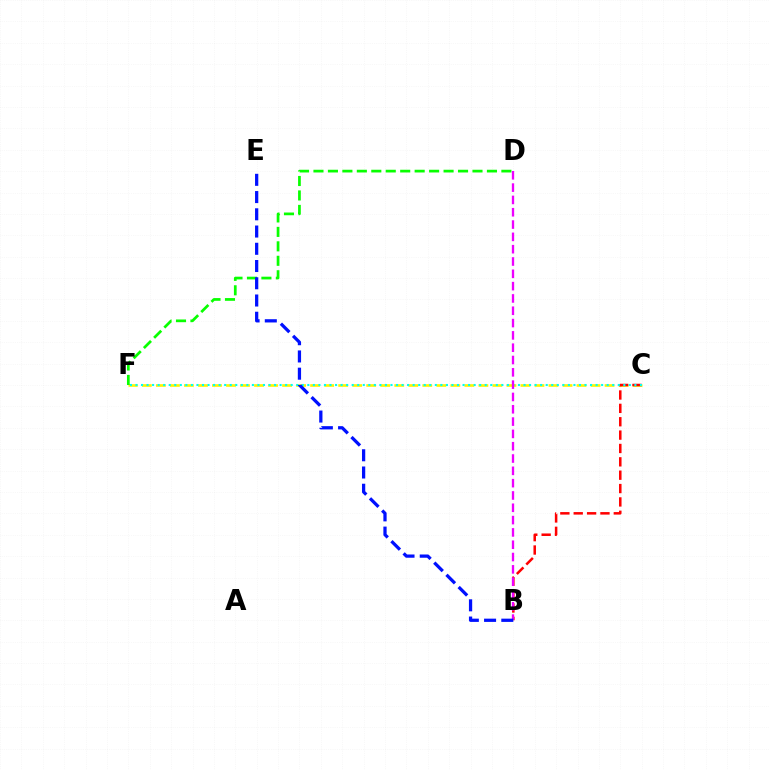{('C', 'F'): [{'color': '#fcf500', 'line_style': 'dashed', 'thickness': 1.9}, {'color': '#00fff6', 'line_style': 'dotted', 'thickness': 1.51}], ('B', 'C'): [{'color': '#ff0000', 'line_style': 'dashed', 'thickness': 1.82}], ('D', 'F'): [{'color': '#08ff00', 'line_style': 'dashed', 'thickness': 1.96}], ('B', 'D'): [{'color': '#ee00ff', 'line_style': 'dashed', 'thickness': 1.67}], ('B', 'E'): [{'color': '#0010ff', 'line_style': 'dashed', 'thickness': 2.34}]}